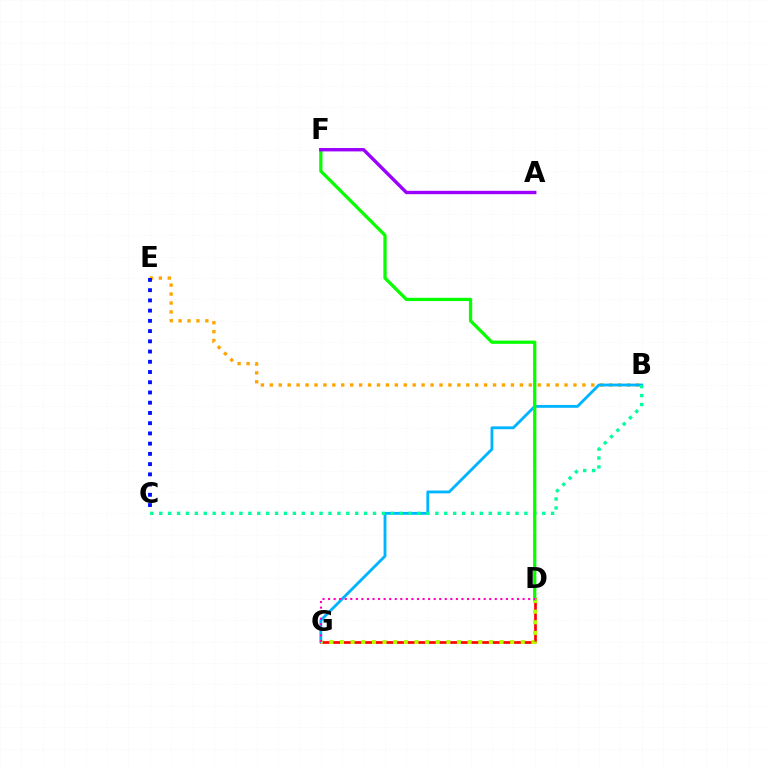{('B', 'E'): [{'color': '#ffa500', 'line_style': 'dotted', 'thickness': 2.43}], ('D', 'G'): [{'color': '#ff0000', 'line_style': 'solid', 'thickness': 1.93}, {'color': '#b3ff00', 'line_style': 'dotted', 'thickness': 2.89}, {'color': '#ff00bd', 'line_style': 'dotted', 'thickness': 1.51}], ('B', 'G'): [{'color': '#00b5ff', 'line_style': 'solid', 'thickness': 2.04}], ('B', 'C'): [{'color': '#00ff9d', 'line_style': 'dotted', 'thickness': 2.42}], ('D', 'F'): [{'color': '#08ff00', 'line_style': 'solid', 'thickness': 2.35}], ('C', 'E'): [{'color': '#0010ff', 'line_style': 'dotted', 'thickness': 2.78}], ('A', 'F'): [{'color': '#9b00ff', 'line_style': 'solid', 'thickness': 2.43}]}